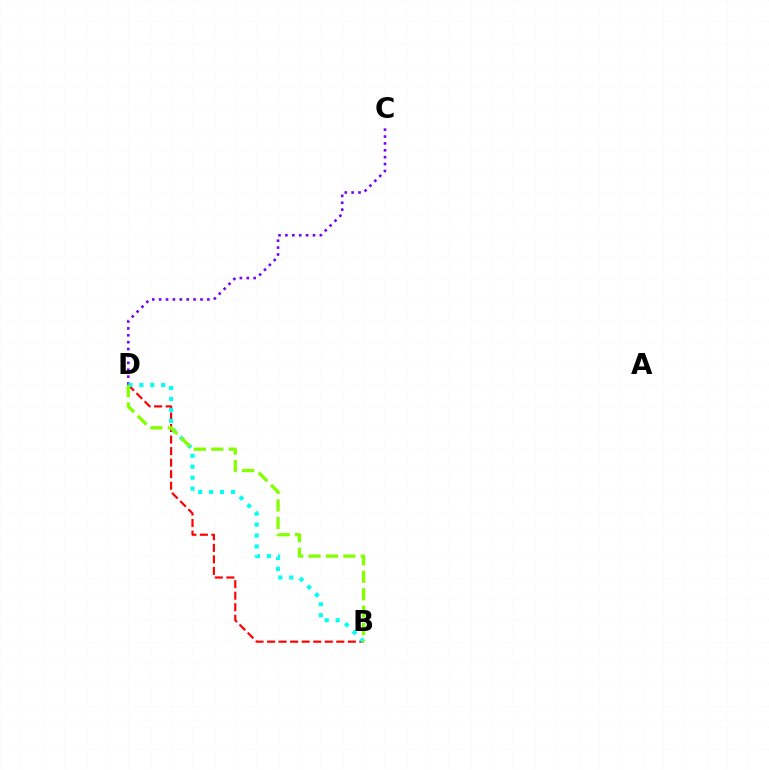{('C', 'D'): [{'color': '#7200ff', 'line_style': 'dotted', 'thickness': 1.87}], ('B', 'D'): [{'color': '#ff0000', 'line_style': 'dashed', 'thickness': 1.57}, {'color': '#00fff6', 'line_style': 'dotted', 'thickness': 2.97}, {'color': '#84ff00', 'line_style': 'dashed', 'thickness': 2.37}]}